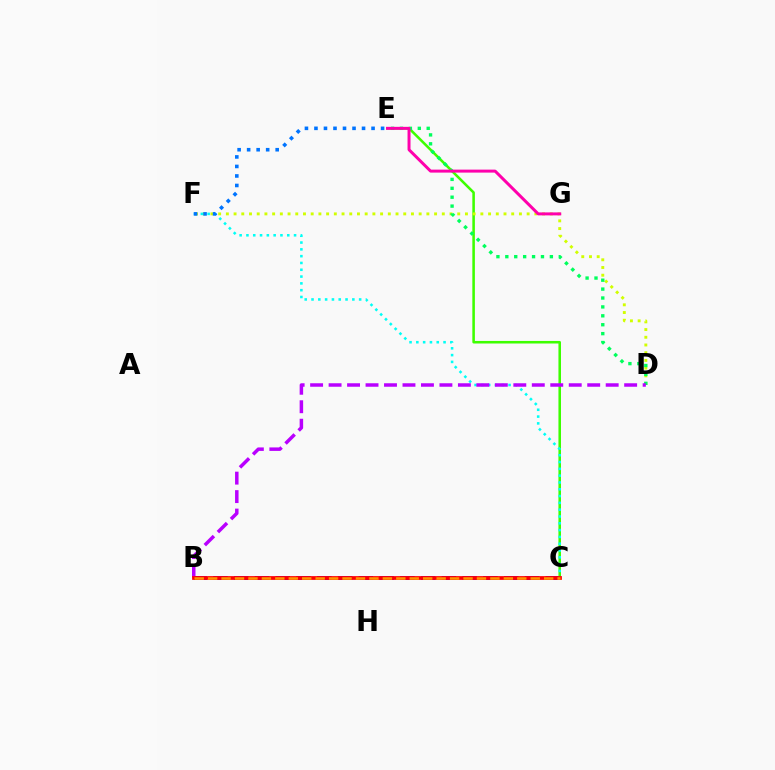{('B', 'C'): [{'color': '#2500ff', 'line_style': 'dashed', 'thickness': 2.82}, {'color': '#ff0000', 'line_style': 'solid', 'thickness': 2.71}, {'color': '#ff9400', 'line_style': 'dashed', 'thickness': 1.83}], ('C', 'E'): [{'color': '#3dff00', 'line_style': 'solid', 'thickness': 1.84}], ('D', 'F'): [{'color': '#d1ff00', 'line_style': 'dotted', 'thickness': 2.1}], ('C', 'F'): [{'color': '#00fff6', 'line_style': 'dotted', 'thickness': 1.85}], ('D', 'E'): [{'color': '#00ff5c', 'line_style': 'dotted', 'thickness': 2.42}], ('E', 'G'): [{'color': '#ff00ac', 'line_style': 'solid', 'thickness': 2.15}], ('B', 'D'): [{'color': '#b900ff', 'line_style': 'dashed', 'thickness': 2.51}], ('E', 'F'): [{'color': '#0074ff', 'line_style': 'dotted', 'thickness': 2.59}]}